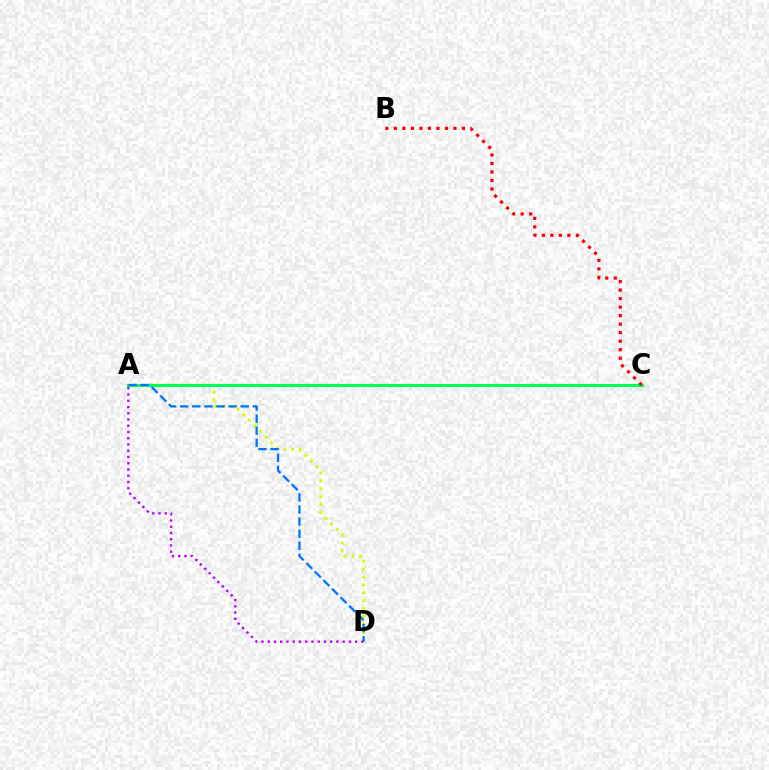{('A', 'D'): [{'color': '#d1ff00', 'line_style': 'dotted', 'thickness': 2.15}, {'color': '#b900ff', 'line_style': 'dotted', 'thickness': 1.7}, {'color': '#0074ff', 'line_style': 'dashed', 'thickness': 1.64}], ('A', 'C'): [{'color': '#00ff5c', 'line_style': 'solid', 'thickness': 2.22}], ('B', 'C'): [{'color': '#ff0000', 'line_style': 'dotted', 'thickness': 2.31}]}